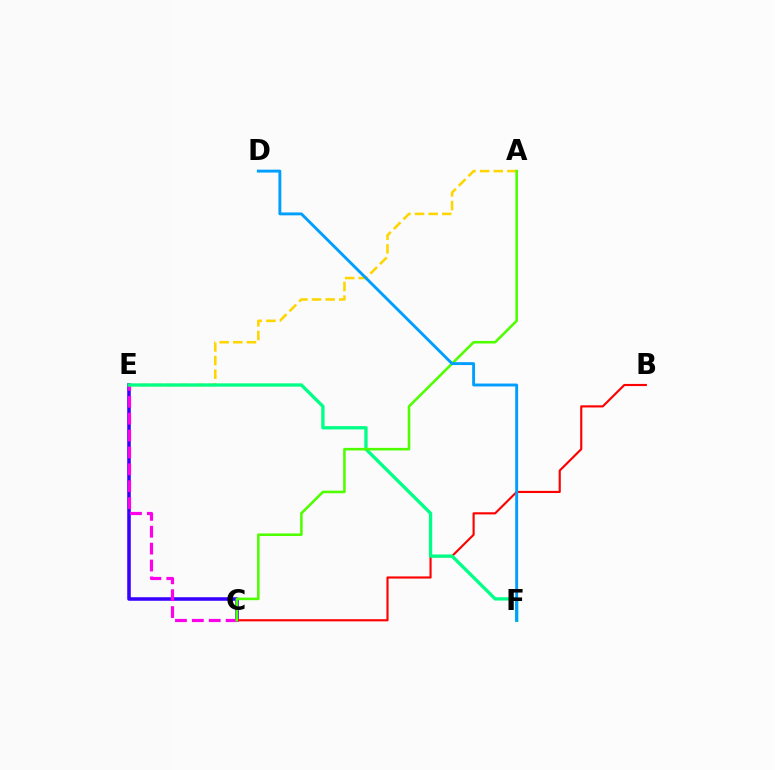{('C', 'E'): [{'color': '#3700ff', 'line_style': 'solid', 'thickness': 2.55}, {'color': '#ff00ed', 'line_style': 'dashed', 'thickness': 2.29}], ('B', 'C'): [{'color': '#ff0000', 'line_style': 'solid', 'thickness': 1.55}], ('A', 'E'): [{'color': '#ffd500', 'line_style': 'dashed', 'thickness': 1.85}], ('E', 'F'): [{'color': '#00ff86', 'line_style': 'solid', 'thickness': 2.38}], ('A', 'C'): [{'color': '#4fff00', 'line_style': 'solid', 'thickness': 1.85}], ('D', 'F'): [{'color': '#009eff', 'line_style': 'solid', 'thickness': 2.09}]}